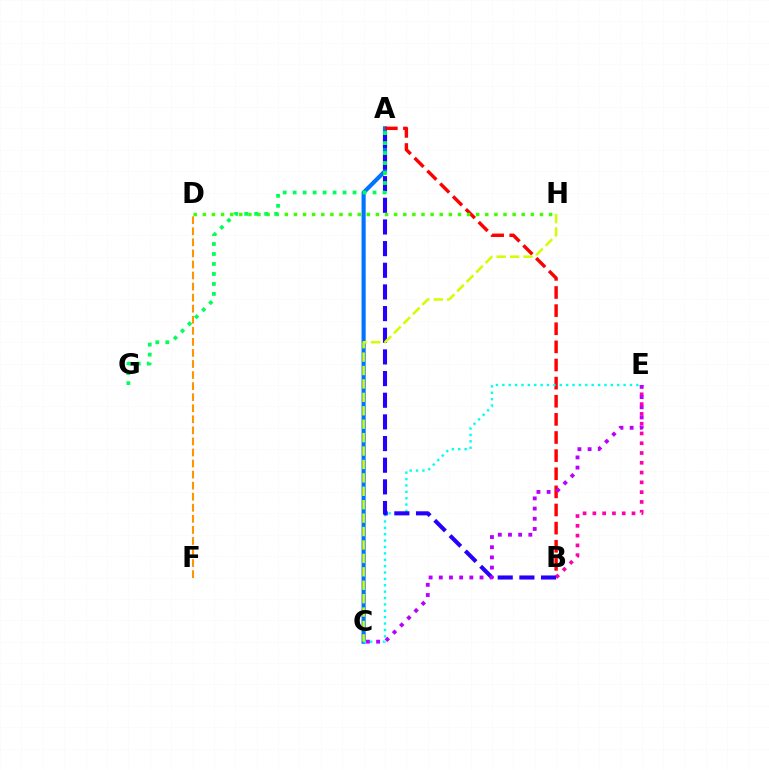{('A', 'C'): [{'color': '#0074ff', 'line_style': 'solid', 'thickness': 2.97}], ('A', 'B'): [{'color': '#ff0000', 'line_style': 'dashed', 'thickness': 2.46}, {'color': '#2500ff', 'line_style': 'dashed', 'thickness': 2.94}], ('C', 'E'): [{'color': '#00fff6', 'line_style': 'dotted', 'thickness': 1.73}, {'color': '#b900ff', 'line_style': 'dotted', 'thickness': 2.77}], ('B', 'E'): [{'color': '#ff00ac', 'line_style': 'dotted', 'thickness': 2.66}], ('D', 'H'): [{'color': '#3dff00', 'line_style': 'dotted', 'thickness': 2.48}], ('A', 'G'): [{'color': '#00ff5c', 'line_style': 'dotted', 'thickness': 2.71}], ('C', 'H'): [{'color': '#d1ff00', 'line_style': 'dashed', 'thickness': 1.82}], ('D', 'F'): [{'color': '#ff9400', 'line_style': 'dashed', 'thickness': 1.5}]}